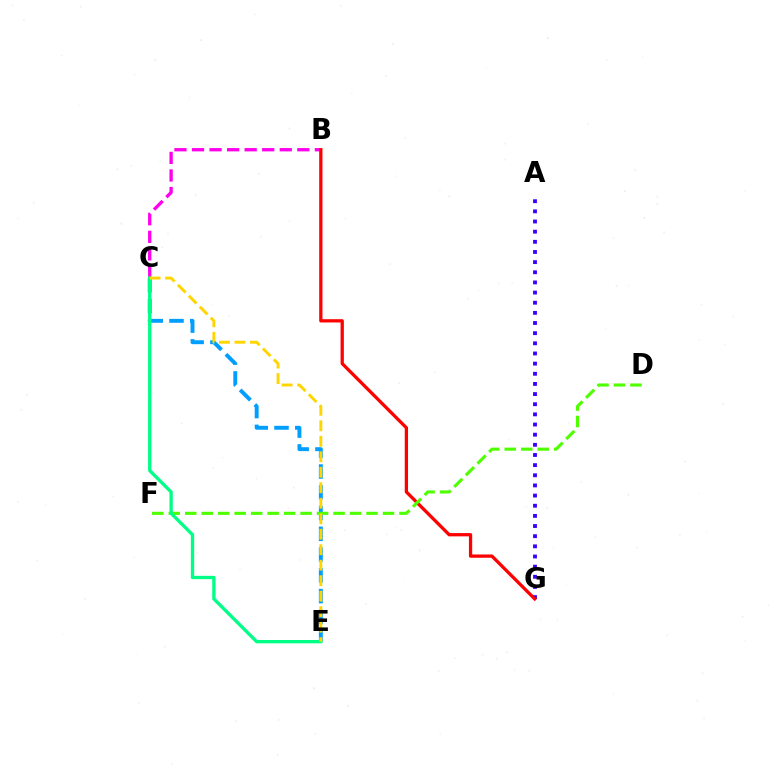{('A', 'G'): [{'color': '#3700ff', 'line_style': 'dotted', 'thickness': 2.76}], ('B', 'C'): [{'color': '#ff00ed', 'line_style': 'dashed', 'thickness': 2.38}], ('C', 'E'): [{'color': '#009eff', 'line_style': 'dashed', 'thickness': 2.82}, {'color': '#00ff86', 'line_style': 'solid', 'thickness': 2.39}, {'color': '#ffd500', 'line_style': 'dashed', 'thickness': 2.1}], ('B', 'G'): [{'color': '#ff0000', 'line_style': 'solid', 'thickness': 2.36}], ('D', 'F'): [{'color': '#4fff00', 'line_style': 'dashed', 'thickness': 2.24}]}